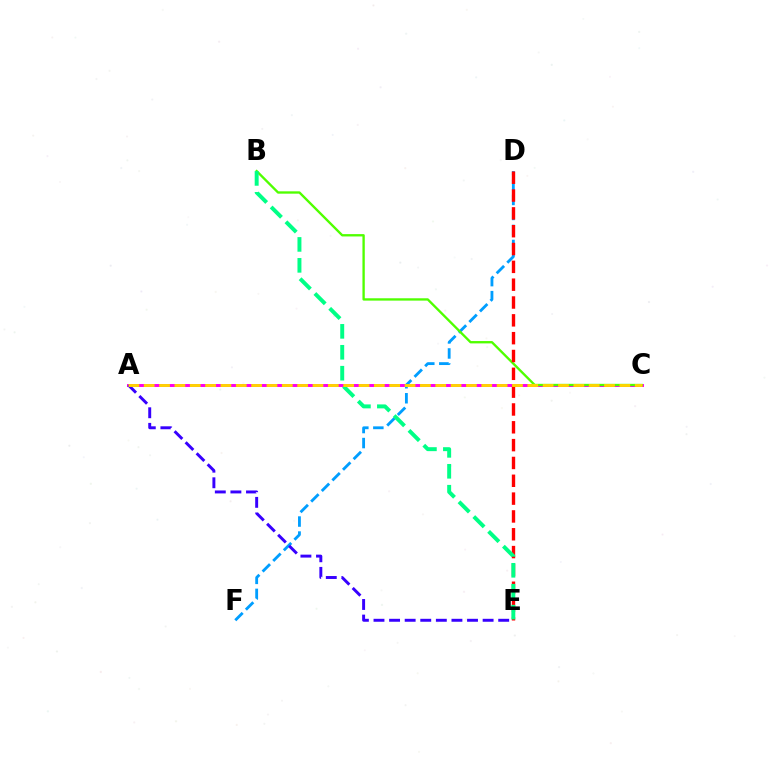{('A', 'C'): [{'color': '#ff00ed', 'line_style': 'solid', 'thickness': 2.13}, {'color': '#ffd500', 'line_style': 'dashed', 'thickness': 2.08}], ('D', 'F'): [{'color': '#009eff', 'line_style': 'dashed', 'thickness': 2.04}], ('A', 'E'): [{'color': '#3700ff', 'line_style': 'dashed', 'thickness': 2.12}], ('B', 'C'): [{'color': '#4fff00', 'line_style': 'solid', 'thickness': 1.69}], ('D', 'E'): [{'color': '#ff0000', 'line_style': 'dashed', 'thickness': 2.42}], ('B', 'E'): [{'color': '#00ff86', 'line_style': 'dashed', 'thickness': 2.84}]}